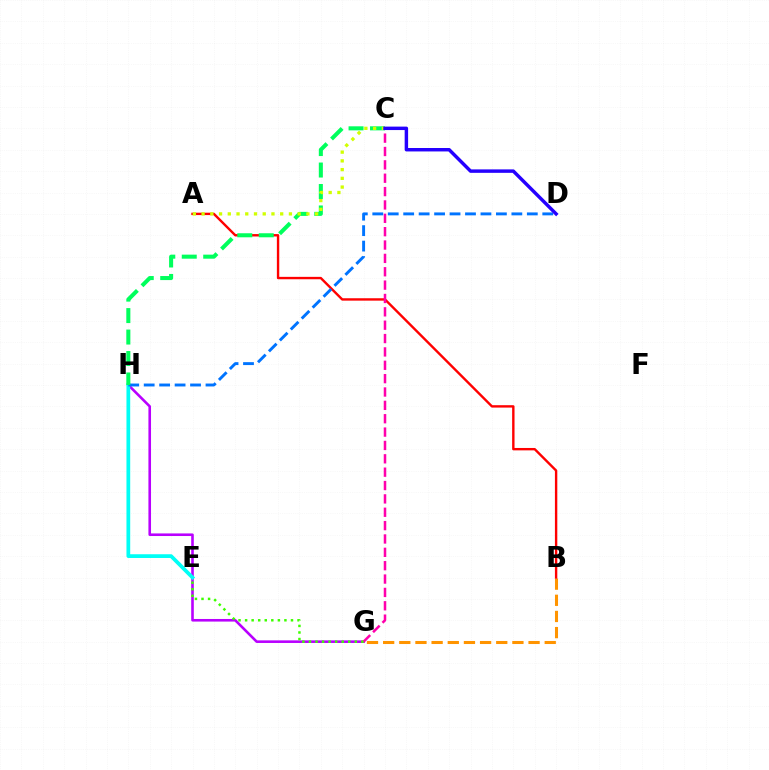{('B', 'G'): [{'color': '#ff9400', 'line_style': 'dashed', 'thickness': 2.2}], ('G', 'H'): [{'color': '#b900ff', 'line_style': 'solid', 'thickness': 1.87}], ('A', 'B'): [{'color': '#ff0000', 'line_style': 'solid', 'thickness': 1.72}], ('C', 'G'): [{'color': '#ff00ac', 'line_style': 'dashed', 'thickness': 1.82}], ('E', 'H'): [{'color': '#00fff6', 'line_style': 'solid', 'thickness': 2.7}], ('E', 'G'): [{'color': '#3dff00', 'line_style': 'dotted', 'thickness': 1.78}], ('D', 'H'): [{'color': '#0074ff', 'line_style': 'dashed', 'thickness': 2.1}], ('C', 'H'): [{'color': '#00ff5c', 'line_style': 'dashed', 'thickness': 2.92}], ('A', 'C'): [{'color': '#d1ff00', 'line_style': 'dotted', 'thickness': 2.37}], ('C', 'D'): [{'color': '#2500ff', 'line_style': 'solid', 'thickness': 2.48}]}